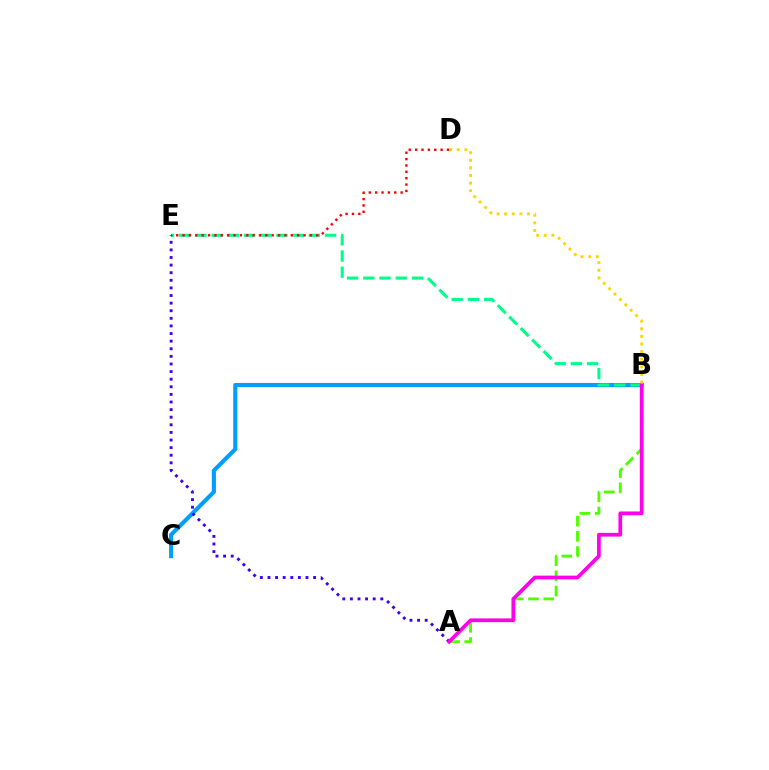{('B', 'C'): [{'color': '#009eff', 'line_style': 'solid', 'thickness': 2.96}], ('B', 'E'): [{'color': '#00ff86', 'line_style': 'dashed', 'thickness': 2.2}], ('A', 'E'): [{'color': '#3700ff', 'line_style': 'dotted', 'thickness': 2.07}], ('D', 'E'): [{'color': '#ff0000', 'line_style': 'dotted', 'thickness': 1.73}], ('A', 'B'): [{'color': '#4fff00', 'line_style': 'dashed', 'thickness': 2.07}, {'color': '#ff00ed', 'line_style': 'solid', 'thickness': 2.68}], ('B', 'D'): [{'color': '#ffd500', 'line_style': 'dotted', 'thickness': 2.07}]}